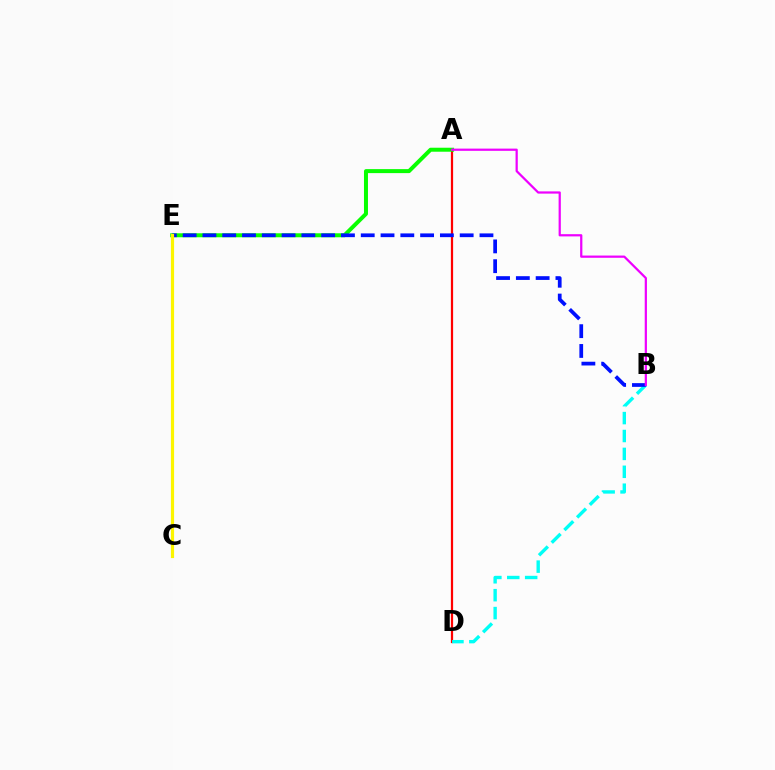{('A', 'D'): [{'color': '#ff0000', 'line_style': 'solid', 'thickness': 1.6}], ('A', 'E'): [{'color': '#08ff00', 'line_style': 'solid', 'thickness': 2.88}], ('B', 'D'): [{'color': '#00fff6', 'line_style': 'dashed', 'thickness': 2.43}], ('B', 'E'): [{'color': '#0010ff', 'line_style': 'dashed', 'thickness': 2.69}], ('C', 'E'): [{'color': '#fcf500', 'line_style': 'solid', 'thickness': 2.29}], ('A', 'B'): [{'color': '#ee00ff', 'line_style': 'solid', 'thickness': 1.61}]}